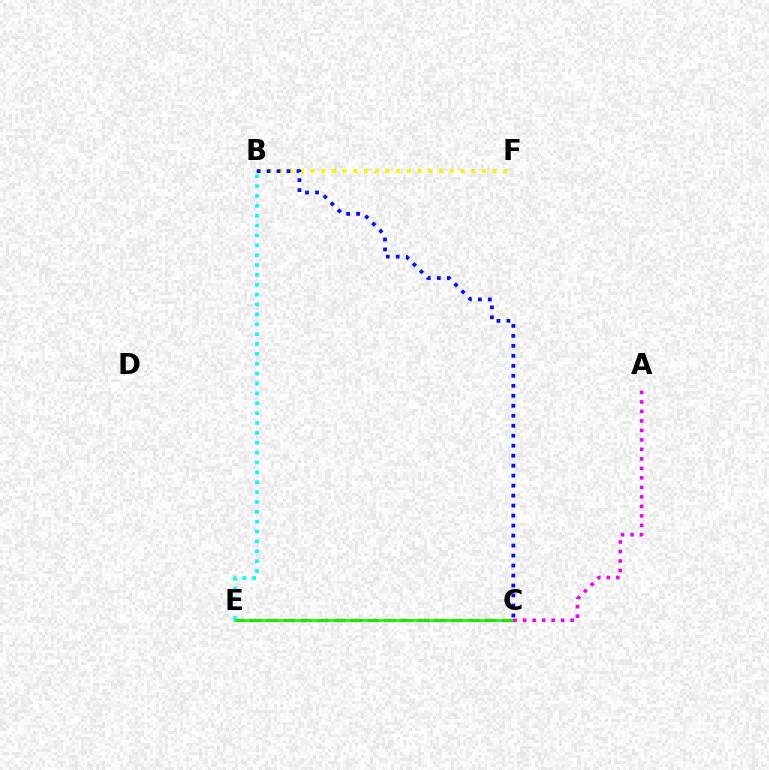{('C', 'E'): [{'color': '#ff0000', 'line_style': 'dashed', 'thickness': 2.28}, {'color': '#08ff00', 'line_style': 'solid', 'thickness': 1.91}], ('B', 'F'): [{'color': '#fcf500', 'line_style': 'dotted', 'thickness': 2.91}], ('B', 'C'): [{'color': '#0010ff', 'line_style': 'dotted', 'thickness': 2.71}], ('A', 'C'): [{'color': '#ee00ff', 'line_style': 'dotted', 'thickness': 2.58}], ('B', 'E'): [{'color': '#00fff6', 'line_style': 'dotted', 'thickness': 2.68}]}